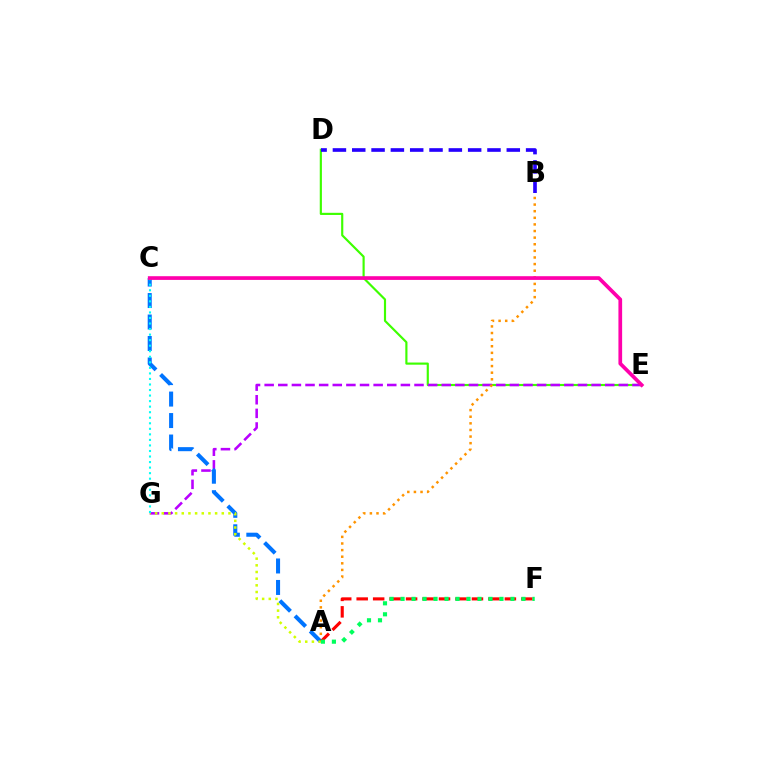{('D', 'E'): [{'color': '#3dff00', 'line_style': 'solid', 'thickness': 1.55}], ('E', 'G'): [{'color': '#b900ff', 'line_style': 'dashed', 'thickness': 1.85}], ('A', 'B'): [{'color': '#ff9400', 'line_style': 'dotted', 'thickness': 1.8}], ('A', 'C'): [{'color': '#0074ff', 'line_style': 'dashed', 'thickness': 2.92}], ('A', 'F'): [{'color': '#ff0000', 'line_style': 'dashed', 'thickness': 2.24}, {'color': '#00ff5c', 'line_style': 'dotted', 'thickness': 2.99}], ('A', 'G'): [{'color': '#d1ff00', 'line_style': 'dotted', 'thickness': 1.81}], ('C', 'G'): [{'color': '#00fff6', 'line_style': 'dotted', 'thickness': 1.51}], ('B', 'D'): [{'color': '#2500ff', 'line_style': 'dashed', 'thickness': 2.62}], ('C', 'E'): [{'color': '#ff00ac', 'line_style': 'solid', 'thickness': 2.67}]}